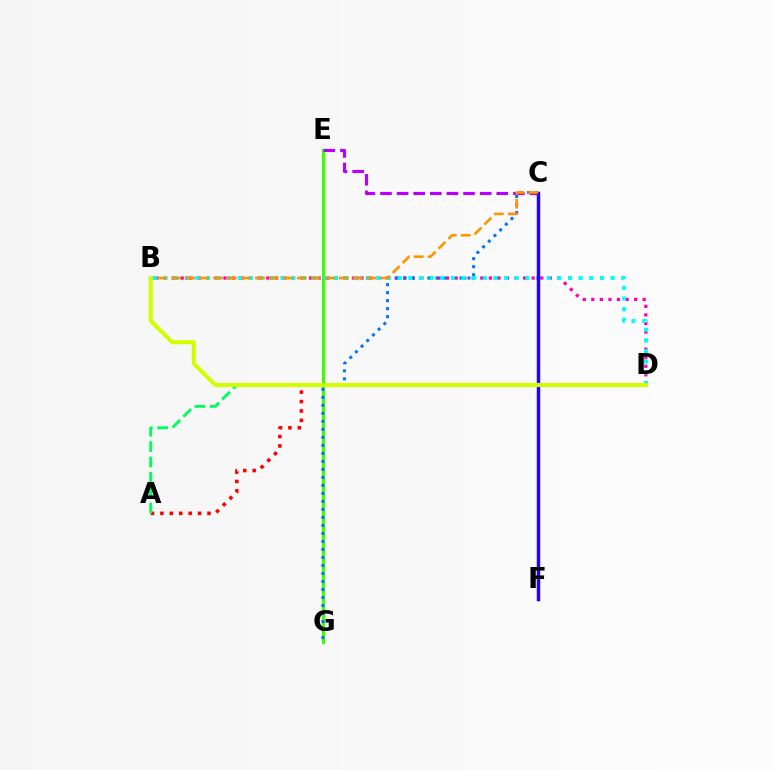{('A', 'D'): [{'color': '#ff0000', 'line_style': 'dotted', 'thickness': 2.56}, {'color': '#00ff5c', 'line_style': 'dashed', 'thickness': 2.09}], ('B', 'D'): [{'color': '#ff00ac', 'line_style': 'dotted', 'thickness': 2.33}, {'color': '#00fff6', 'line_style': 'dotted', 'thickness': 2.89}, {'color': '#d1ff00', 'line_style': 'solid', 'thickness': 2.91}], ('E', 'G'): [{'color': '#3dff00', 'line_style': 'solid', 'thickness': 2.3}], ('C', 'G'): [{'color': '#0074ff', 'line_style': 'dotted', 'thickness': 2.18}], ('C', 'E'): [{'color': '#b900ff', 'line_style': 'dashed', 'thickness': 2.26}], ('C', 'F'): [{'color': '#2500ff', 'line_style': 'solid', 'thickness': 2.48}], ('B', 'C'): [{'color': '#ff9400', 'line_style': 'dashed', 'thickness': 1.9}]}